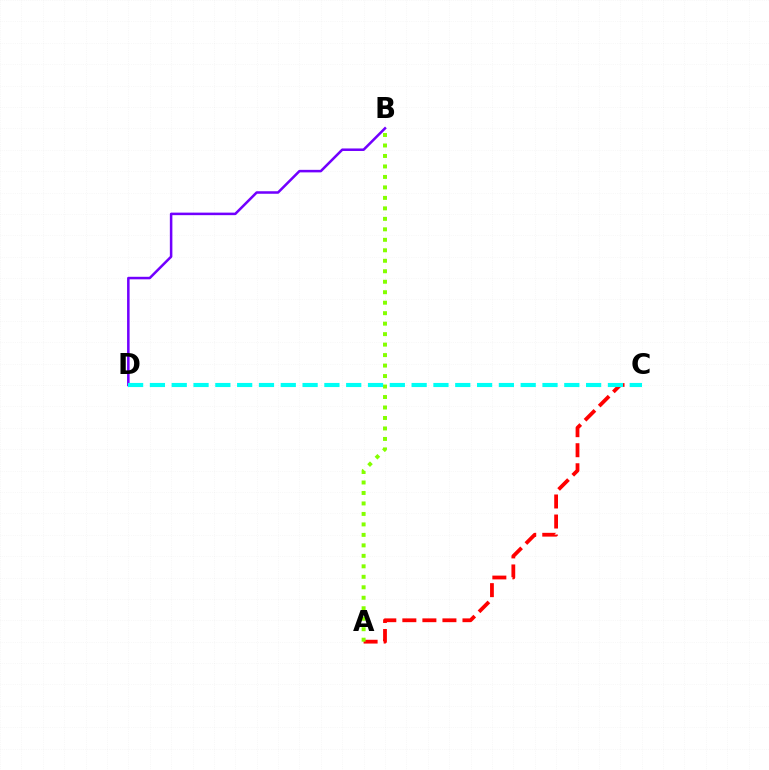{('B', 'D'): [{'color': '#7200ff', 'line_style': 'solid', 'thickness': 1.82}], ('A', 'C'): [{'color': '#ff0000', 'line_style': 'dashed', 'thickness': 2.72}], ('A', 'B'): [{'color': '#84ff00', 'line_style': 'dotted', 'thickness': 2.85}], ('C', 'D'): [{'color': '#00fff6', 'line_style': 'dashed', 'thickness': 2.96}]}